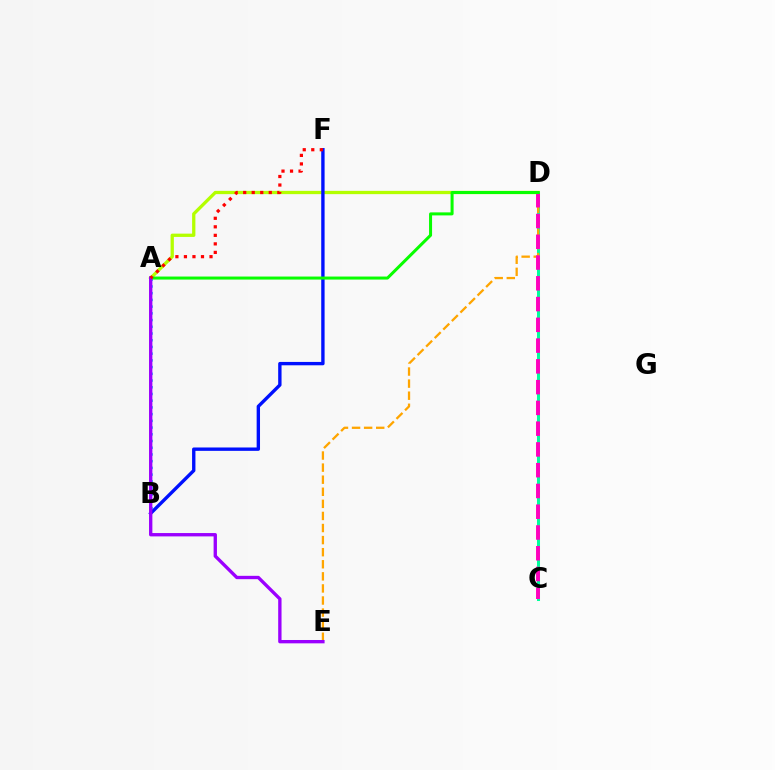{('A', 'D'): [{'color': '#b3ff00', 'line_style': 'solid', 'thickness': 2.36}, {'color': '#08ff00', 'line_style': 'solid', 'thickness': 2.17}], ('C', 'D'): [{'color': '#00ff9d', 'line_style': 'solid', 'thickness': 2.18}, {'color': '#ff00bd', 'line_style': 'dashed', 'thickness': 2.82}], ('A', 'B'): [{'color': '#00b5ff', 'line_style': 'dotted', 'thickness': 1.83}], ('D', 'E'): [{'color': '#ffa500', 'line_style': 'dashed', 'thickness': 1.64}], ('B', 'F'): [{'color': '#0010ff', 'line_style': 'solid', 'thickness': 2.42}], ('A', 'E'): [{'color': '#9b00ff', 'line_style': 'solid', 'thickness': 2.41}], ('A', 'F'): [{'color': '#ff0000', 'line_style': 'dotted', 'thickness': 2.32}]}